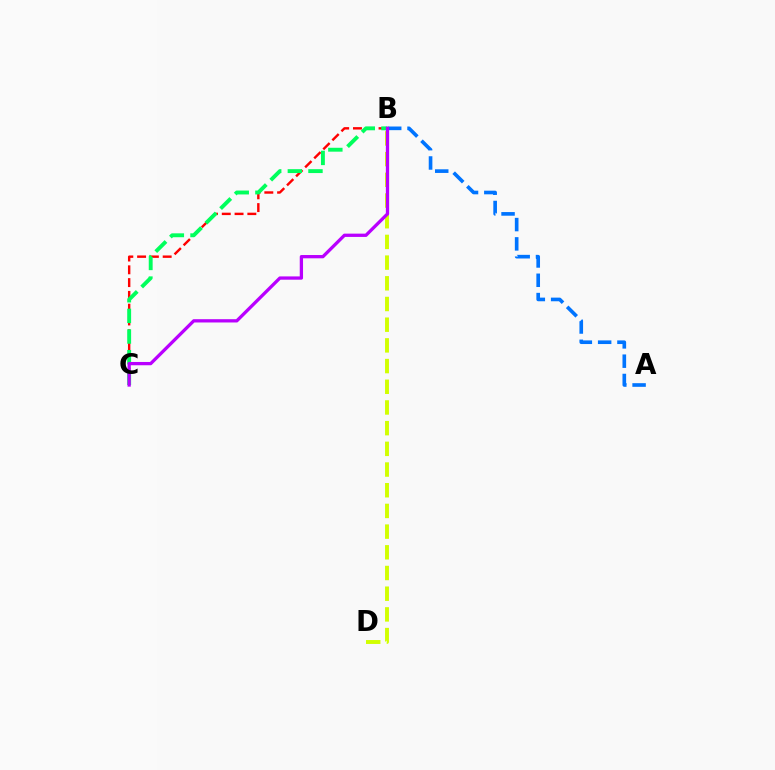{('B', 'D'): [{'color': '#d1ff00', 'line_style': 'dashed', 'thickness': 2.81}], ('B', 'C'): [{'color': '#ff0000', 'line_style': 'dashed', 'thickness': 1.74}, {'color': '#00ff5c', 'line_style': 'dashed', 'thickness': 2.8}, {'color': '#b900ff', 'line_style': 'solid', 'thickness': 2.37}], ('A', 'B'): [{'color': '#0074ff', 'line_style': 'dashed', 'thickness': 2.62}]}